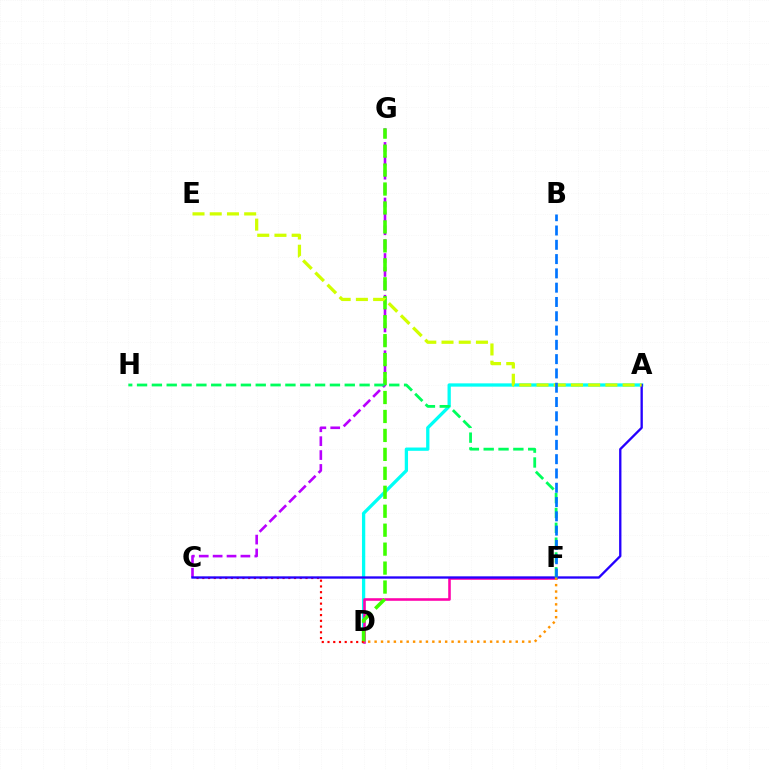{('A', 'D'): [{'color': '#00fff6', 'line_style': 'solid', 'thickness': 2.37}], ('D', 'F'): [{'color': '#ff00ac', 'line_style': 'solid', 'thickness': 1.85}, {'color': '#ff9400', 'line_style': 'dotted', 'thickness': 1.74}], ('C', 'G'): [{'color': '#b900ff', 'line_style': 'dashed', 'thickness': 1.89}], ('D', 'G'): [{'color': '#3dff00', 'line_style': 'dashed', 'thickness': 2.57}], ('C', 'D'): [{'color': '#ff0000', 'line_style': 'dotted', 'thickness': 1.56}], ('A', 'C'): [{'color': '#2500ff', 'line_style': 'solid', 'thickness': 1.68}], ('A', 'E'): [{'color': '#d1ff00', 'line_style': 'dashed', 'thickness': 2.34}], ('F', 'H'): [{'color': '#00ff5c', 'line_style': 'dashed', 'thickness': 2.02}], ('B', 'F'): [{'color': '#0074ff', 'line_style': 'dashed', 'thickness': 1.94}]}